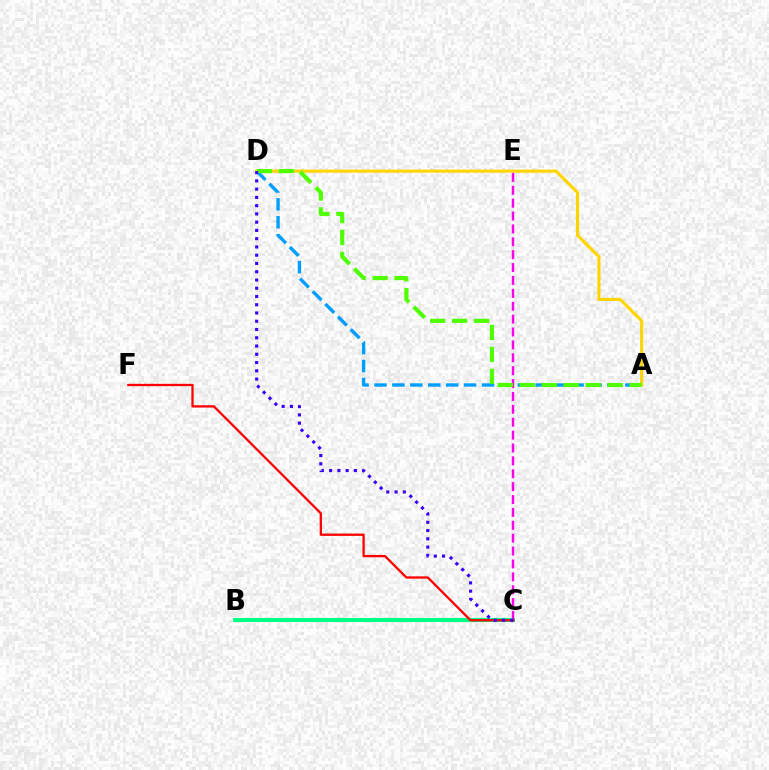{('A', 'D'): [{'color': '#009eff', 'line_style': 'dashed', 'thickness': 2.43}, {'color': '#ffd500', 'line_style': 'solid', 'thickness': 2.25}, {'color': '#4fff00', 'line_style': 'dashed', 'thickness': 2.98}], ('B', 'C'): [{'color': '#00ff86', 'line_style': 'solid', 'thickness': 2.94}], ('C', 'E'): [{'color': '#ff00ed', 'line_style': 'dashed', 'thickness': 1.75}], ('C', 'F'): [{'color': '#ff0000', 'line_style': 'solid', 'thickness': 1.65}], ('C', 'D'): [{'color': '#3700ff', 'line_style': 'dotted', 'thickness': 2.24}]}